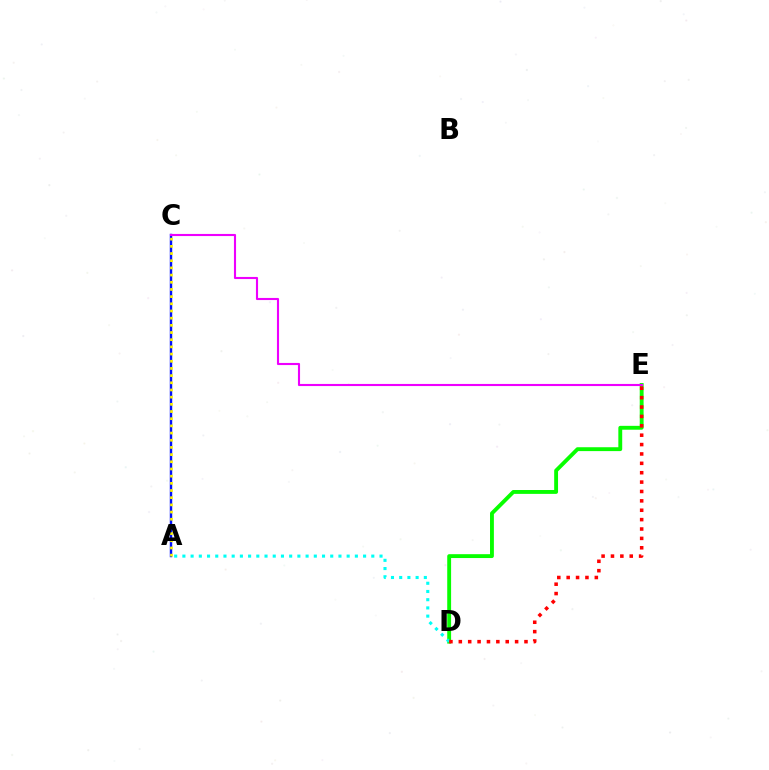{('D', 'E'): [{'color': '#08ff00', 'line_style': 'solid', 'thickness': 2.78}, {'color': '#ff0000', 'line_style': 'dotted', 'thickness': 2.55}], ('A', 'C'): [{'color': '#0010ff', 'line_style': 'solid', 'thickness': 1.76}, {'color': '#fcf500', 'line_style': 'dotted', 'thickness': 1.95}], ('A', 'D'): [{'color': '#00fff6', 'line_style': 'dotted', 'thickness': 2.23}], ('C', 'E'): [{'color': '#ee00ff', 'line_style': 'solid', 'thickness': 1.52}]}